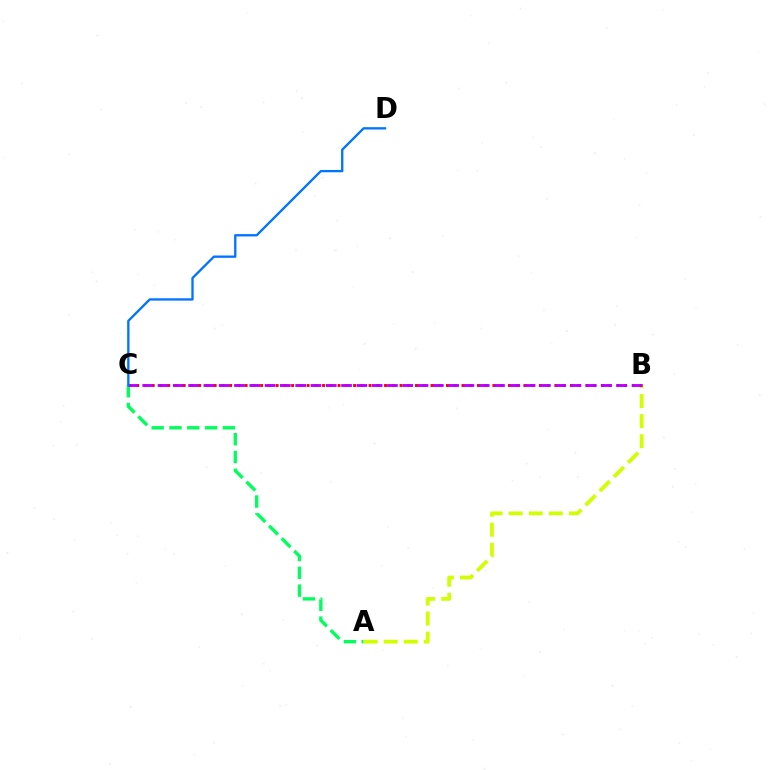{('A', 'C'): [{'color': '#00ff5c', 'line_style': 'dashed', 'thickness': 2.42}], ('A', 'B'): [{'color': '#d1ff00', 'line_style': 'dashed', 'thickness': 2.73}], ('B', 'C'): [{'color': '#ff0000', 'line_style': 'dotted', 'thickness': 2.1}, {'color': '#b900ff', 'line_style': 'dashed', 'thickness': 2.08}], ('C', 'D'): [{'color': '#0074ff', 'line_style': 'solid', 'thickness': 1.67}]}